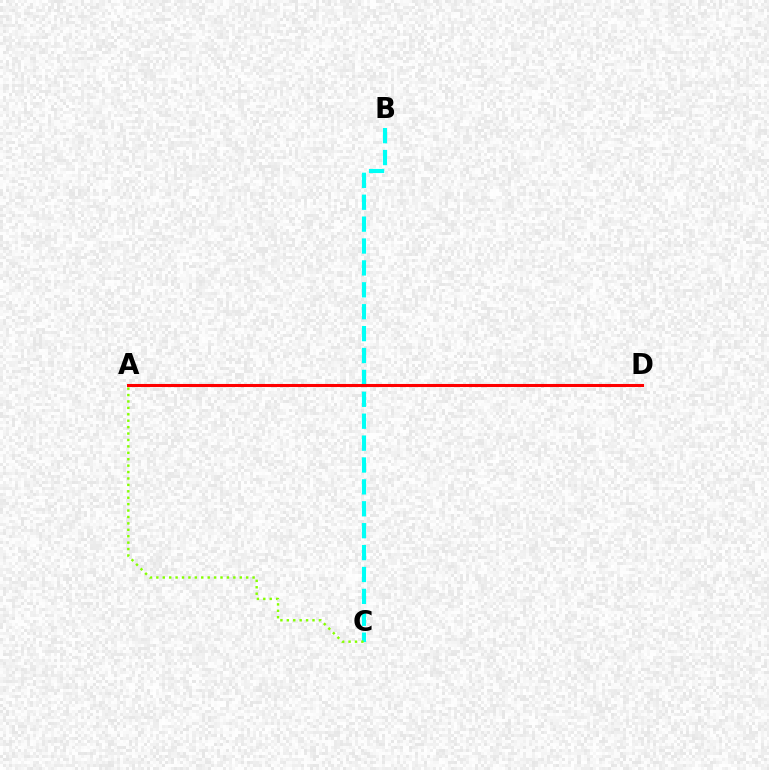{('B', 'C'): [{'color': '#00fff6', 'line_style': 'dashed', 'thickness': 2.97}], ('A', 'D'): [{'color': '#7200ff', 'line_style': 'dashed', 'thickness': 2.05}, {'color': '#ff0000', 'line_style': 'solid', 'thickness': 2.21}], ('A', 'C'): [{'color': '#84ff00', 'line_style': 'dotted', 'thickness': 1.74}]}